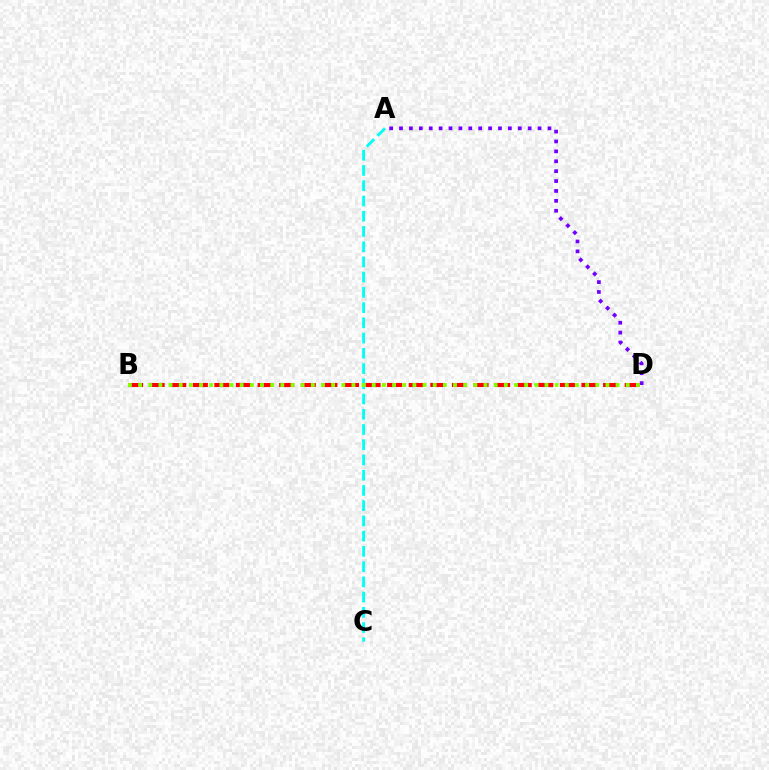{('B', 'D'): [{'color': '#ff0000', 'line_style': 'dashed', 'thickness': 2.93}, {'color': '#84ff00', 'line_style': 'dotted', 'thickness': 2.76}], ('A', 'C'): [{'color': '#00fff6', 'line_style': 'dashed', 'thickness': 2.07}], ('A', 'D'): [{'color': '#7200ff', 'line_style': 'dotted', 'thickness': 2.69}]}